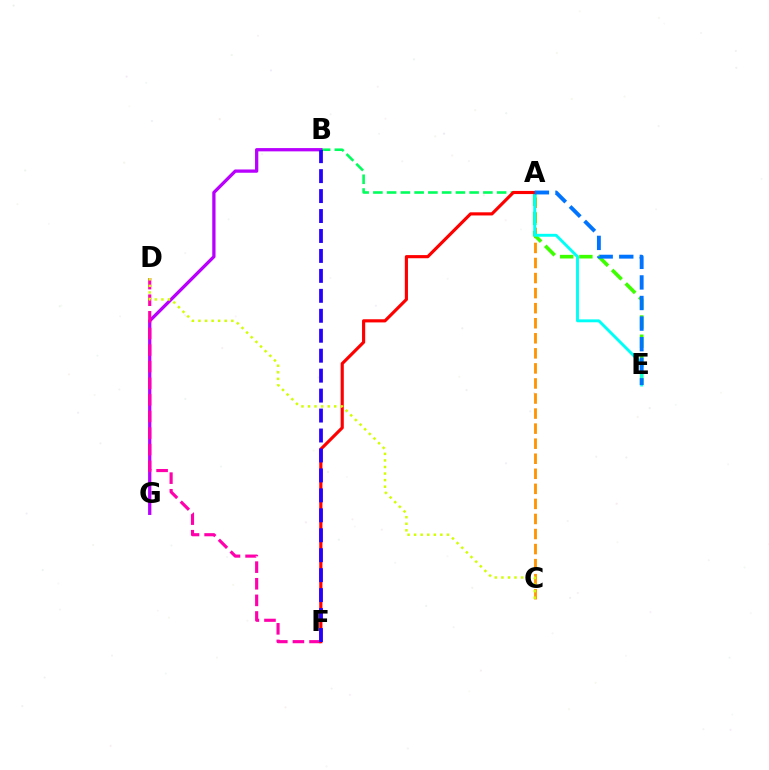{('A', 'C'): [{'color': '#ff9400', 'line_style': 'dashed', 'thickness': 2.05}], ('A', 'B'): [{'color': '#00ff5c', 'line_style': 'dashed', 'thickness': 1.87}], ('B', 'G'): [{'color': '#b900ff', 'line_style': 'solid', 'thickness': 2.36}], ('D', 'F'): [{'color': '#ff00ac', 'line_style': 'dashed', 'thickness': 2.26}], ('A', 'E'): [{'color': '#3dff00', 'line_style': 'dashed', 'thickness': 2.61}, {'color': '#00fff6', 'line_style': 'solid', 'thickness': 2.09}, {'color': '#0074ff', 'line_style': 'dashed', 'thickness': 2.8}], ('A', 'F'): [{'color': '#ff0000', 'line_style': 'solid', 'thickness': 2.27}], ('B', 'F'): [{'color': '#2500ff', 'line_style': 'dashed', 'thickness': 2.71}], ('C', 'D'): [{'color': '#d1ff00', 'line_style': 'dotted', 'thickness': 1.78}]}